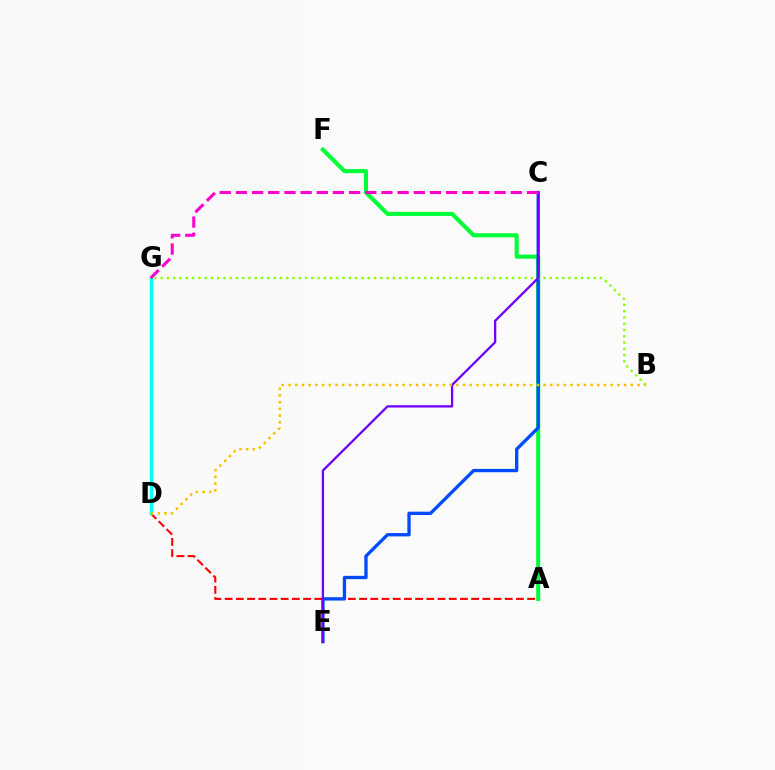{('A', 'F'): [{'color': '#00ff39', 'line_style': 'solid', 'thickness': 2.95}], ('A', 'D'): [{'color': '#ff0000', 'line_style': 'dashed', 'thickness': 1.52}], ('C', 'E'): [{'color': '#004bff', 'line_style': 'solid', 'thickness': 2.39}, {'color': '#7200ff', 'line_style': 'solid', 'thickness': 1.65}], ('B', 'G'): [{'color': '#84ff00', 'line_style': 'dotted', 'thickness': 1.7}], ('D', 'G'): [{'color': '#00fff6', 'line_style': 'solid', 'thickness': 2.48}], ('C', 'G'): [{'color': '#ff00cf', 'line_style': 'dashed', 'thickness': 2.2}], ('B', 'D'): [{'color': '#ffbd00', 'line_style': 'dotted', 'thickness': 1.82}]}